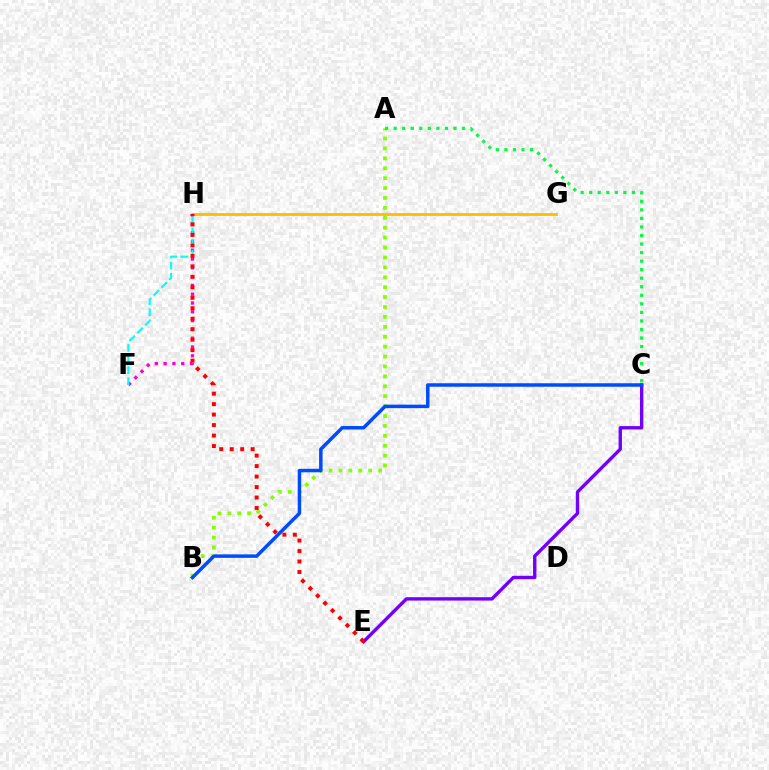{('C', 'E'): [{'color': '#7200ff', 'line_style': 'solid', 'thickness': 2.43}], ('F', 'H'): [{'color': '#ff00cf', 'line_style': 'dotted', 'thickness': 2.39}, {'color': '#00fff6', 'line_style': 'dashed', 'thickness': 1.51}], ('A', 'B'): [{'color': '#84ff00', 'line_style': 'dotted', 'thickness': 2.69}], ('B', 'C'): [{'color': '#004bff', 'line_style': 'solid', 'thickness': 2.51}], ('G', 'H'): [{'color': '#ffbd00', 'line_style': 'solid', 'thickness': 2.03}], ('E', 'H'): [{'color': '#ff0000', 'line_style': 'dotted', 'thickness': 2.85}], ('A', 'C'): [{'color': '#00ff39', 'line_style': 'dotted', 'thickness': 2.32}]}